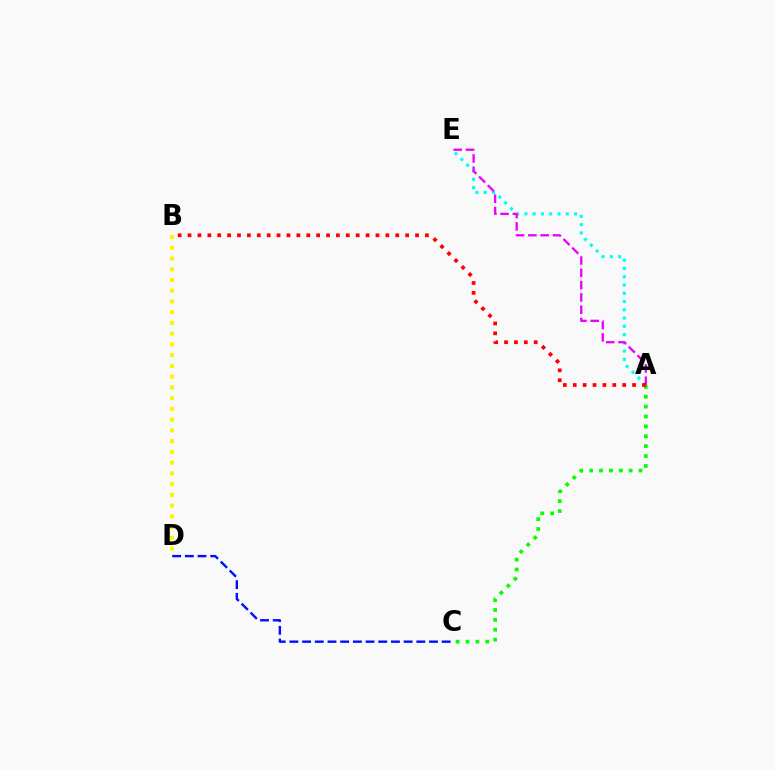{('A', 'E'): [{'color': '#00fff6', 'line_style': 'dotted', 'thickness': 2.24}, {'color': '#ee00ff', 'line_style': 'dashed', 'thickness': 1.67}], ('B', 'D'): [{'color': '#fcf500', 'line_style': 'dotted', 'thickness': 2.92}], ('A', 'C'): [{'color': '#08ff00', 'line_style': 'dotted', 'thickness': 2.69}], ('A', 'B'): [{'color': '#ff0000', 'line_style': 'dotted', 'thickness': 2.69}], ('C', 'D'): [{'color': '#0010ff', 'line_style': 'dashed', 'thickness': 1.72}]}